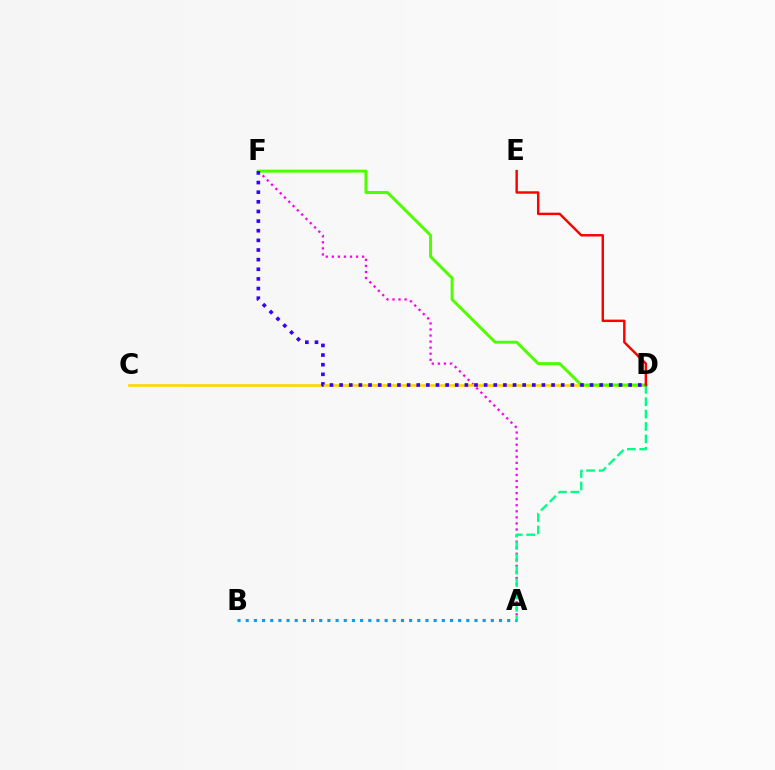{('A', 'F'): [{'color': '#ff00ed', 'line_style': 'dotted', 'thickness': 1.65}], ('C', 'D'): [{'color': '#ffd500', 'line_style': 'solid', 'thickness': 1.91}], ('D', 'F'): [{'color': '#4fff00', 'line_style': 'solid', 'thickness': 2.14}, {'color': '#3700ff', 'line_style': 'dotted', 'thickness': 2.62}], ('A', 'B'): [{'color': '#009eff', 'line_style': 'dotted', 'thickness': 2.22}], ('A', 'D'): [{'color': '#00ff86', 'line_style': 'dashed', 'thickness': 1.68}], ('D', 'E'): [{'color': '#ff0000', 'line_style': 'solid', 'thickness': 1.76}]}